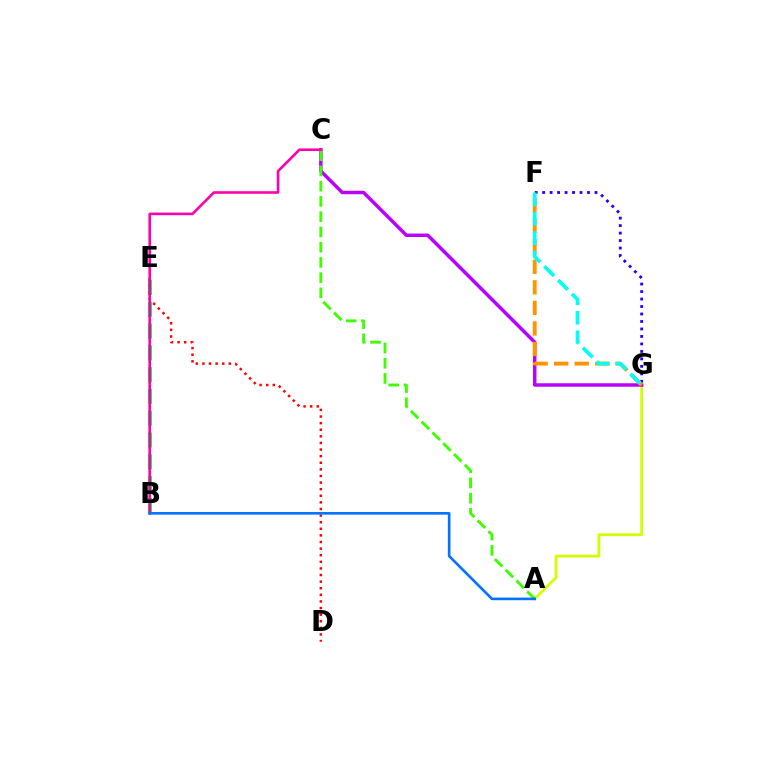{('A', 'G'): [{'color': '#d1ff00', 'line_style': 'solid', 'thickness': 2.0}], ('C', 'G'): [{'color': '#b900ff', 'line_style': 'solid', 'thickness': 2.5}], ('B', 'E'): [{'color': '#00ff5c', 'line_style': 'dashed', 'thickness': 2.96}], ('D', 'E'): [{'color': '#ff0000', 'line_style': 'dotted', 'thickness': 1.79}], ('A', 'C'): [{'color': '#3dff00', 'line_style': 'dashed', 'thickness': 2.07}], ('B', 'C'): [{'color': '#ff00ac', 'line_style': 'solid', 'thickness': 1.88}], ('F', 'G'): [{'color': '#2500ff', 'line_style': 'dotted', 'thickness': 2.03}, {'color': '#ff9400', 'line_style': 'dashed', 'thickness': 2.79}, {'color': '#00fff6', 'line_style': 'dashed', 'thickness': 2.64}], ('A', 'B'): [{'color': '#0074ff', 'line_style': 'solid', 'thickness': 1.89}]}